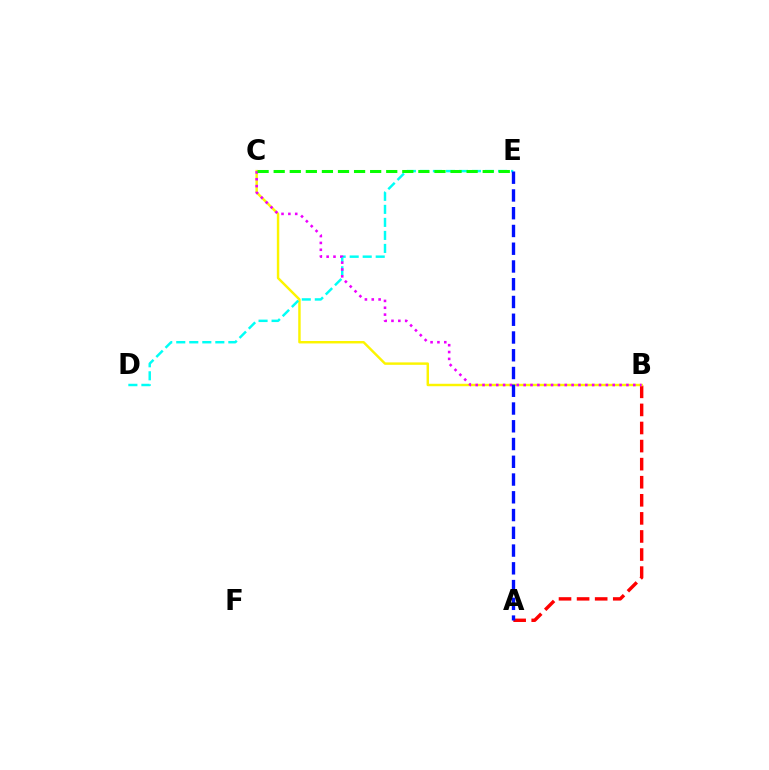{('A', 'B'): [{'color': '#ff0000', 'line_style': 'dashed', 'thickness': 2.46}], ('B', 'C'): [{'color': '#fcf500', 'line_style': 'solid', 'thickness': 1.76}, {'color': '#ee00ff', 'line_style': 'dotted', 'thickness': 1.86}], ('D', 'E'): [{'color': '#00fff6', 'line_style': 'dashed', 'thickness': 1.77}], ('C', 'E'): [{'color': '#08ff00', 'line_style': 'dashed', 'thickness': 2.18}], ('A', 'E'): [{'color': '#0010ff', 'line_style': 'dashed', 'thickness': 2.41}]}